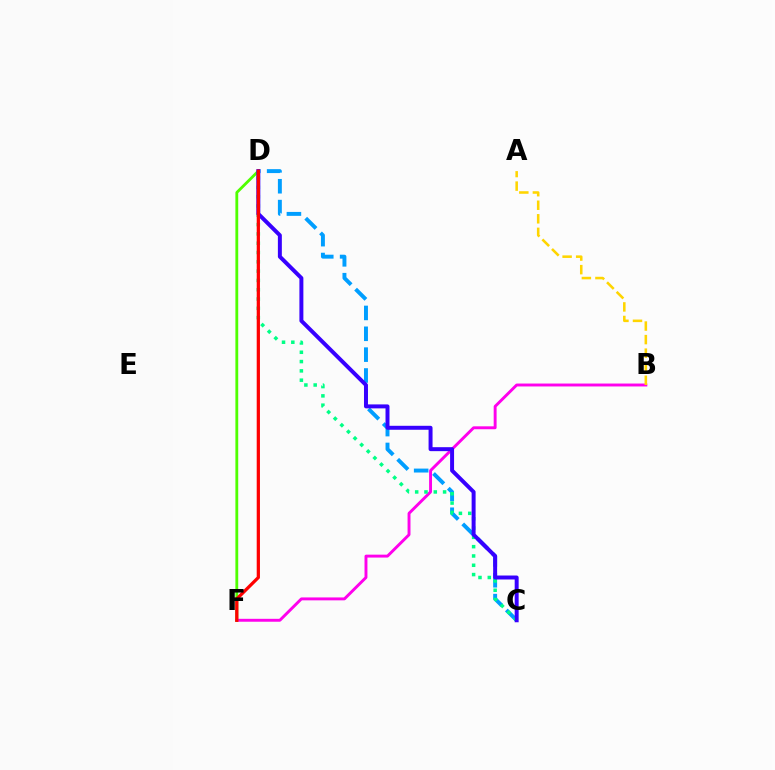{('C', 'D'): [{'color': '#009eff', 'line_style': 'dashed', 'thickness': 2.83}, {'color': '#00ff86', 'line_style': 'dotted', 'thickness': 2.53}, {'color': '#3700ff', 'line_style': 'solid', 'thickness': 2.86}], ('B', 'F'): [{'color': '#ff00ed', 'line_style': 'solid', 'thickness': 2.1}], ('D', 'F'): [{'color': '#4fff00', 'line_style': 'solid', 'thickness': 2.03}, {'color': '#ff0000', 'line_style': 'solid', 'thickness': 2.34}], ('A', 'B'): [{'color': '#ffd500', 'line_style': 'dashed', 'thickness': 1.84}]}